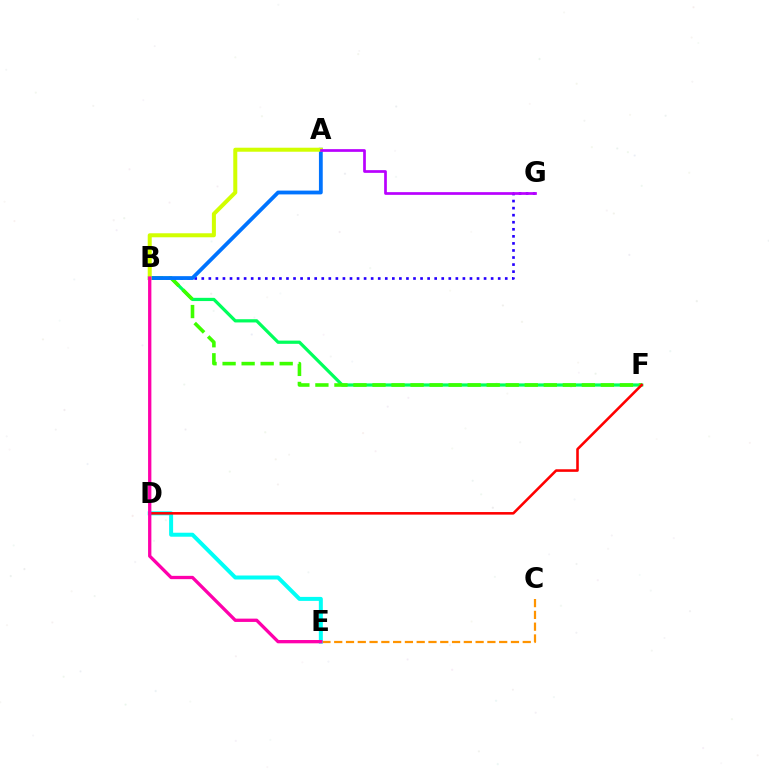{('B', 'G'): [{'color': '#2500ff', 'line_style': 'dotted', 'thickness': 1.92}], ('B', 'F'): [{'color': '#00ff5c', 'line_style': 'solid', 'thickness': 2.32}, {'color': '#3dff00', 'line_style': 'dashed', 'thickness': 2.59}], ('A', 'B'): [{'color': '#0074ff', 'line_style': 'solid', 'thickness': 2.74}, {'color': '#d1ff00', 'line_style': 'solid', 'thickness': 2.89}], ('C', 'E'): [{'color': '#ff9400', 'line_style': 'dashed', 'thickness': 1.6}], ('D', 'E'): [{'color': '#00fff6', 'line_style': 'solid', 'thickness': 2.87}], ('D', 'F'): [{'color': '#ff0000', 'line_style': 'solid', 'thickness': 1.85}], ('A', 'G'): [{'color': '#b900ff', 'line_style': 'solid', 'thickness': 1.95}], ('B', 'E'): [{'color': '#ff00ac', 'line_style': 'solid', 'thickness': 2.38}]}